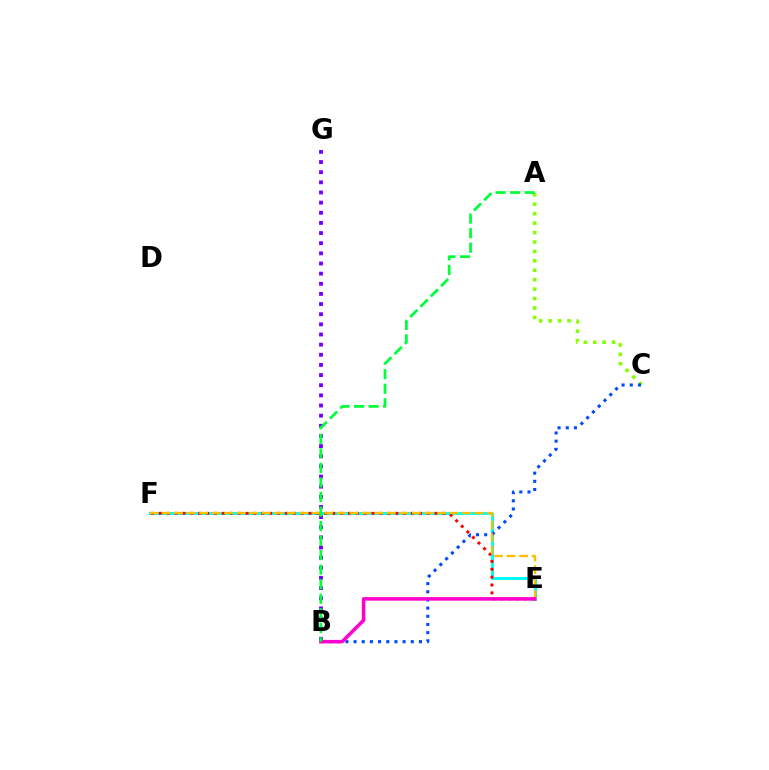{('E', 'F'): [{'color': '#00fff6', 'line_style': 'solid', 'thickness': 2.15}, {'color': '#ff0000', 'line_style': 'dotted', 'thickness': 2.14}, {'color': '#ffbd00', 'line_style': 'dashed', 'thickness': 1.7}], ('A', 'C'): [{'color': '#84ff00', 'line_style': 'dotted', 'thickness': 2.56}], ('B', 'C'): [{'color': '#004bff', 'line_style': 'dotted', 'thickness': 2.22}], ('B', 'G'): [{'color': '#7200ff', 'line_style': 'dotted', 'thickness': 2.76}], ('B', 'E'): [{'color': '#ff00cf', 'line_style': 'solid', 'thickness': 2.53}], ('A', 'B'): [{'color': '#00ff39', 'line_style': 'dashed', 'thickness': 1.97}]}